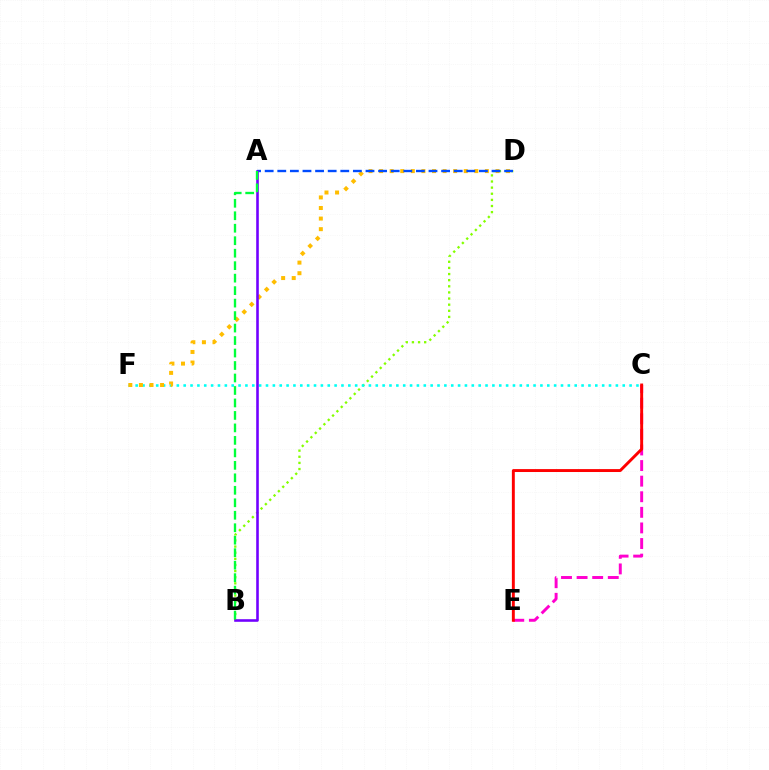{('B', 'D'): [{'color': '#84ff00', 'line_style': 'dotted', 'thickness': 1.66}], ('C', 'F'): [{'color': '#00fff6', 'line_style': 'dotted', 'thickness': 1.86}], ('D', 'F'): [{'color': '#ffbd00', 'line_style': 'dotted', 'thickness': 2.87}], ('A', 'D'): [{'color': '#004bff', 'line_style': 'dashed', 'thickness': 1.71}], ('A', 'B'): [{'color': '#7200ff', 'line_style': 'solid', 'thickness': 1.87}, {'color': '#00ff39', 'line_style': 'dashed', 'thickness': 1.7}], ('C', 'E'): [{'color': '#ff00cf', 'line_style': 'dashed', 'thickness': 2.12}, {'color': '#ff0000', 'line_style': 'solid', 'thickness': 2.11}]}